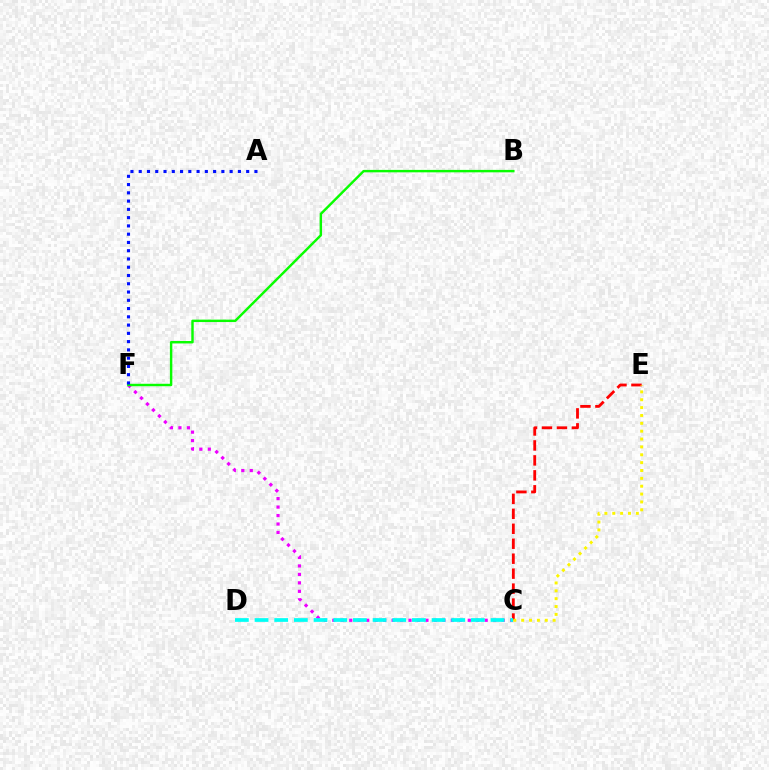{('C', 'E'): [{'color': '#ff0000', 'line_style': 'dashed', 'thickness': 2.03}, {'color': '#fcf500', 'line_style': 'dotted', 'thickness': 2.14}], ('C', 'F'): [{'color': '#ee00ff', 'line_style': 'dotted', 'thickness': 2.3}], ('B', 'F'): [{'color': '#08ff00', 'line_style': 'solid', 'thickness': 1.75}], ('A', 'F'): [{'color': '#0010ff', 'line_style': 'dotted', 'thickness': 2.25}], ('C', 'D'): [{'color': '#00fff6', 'line_style': 'dashed', 'thickness': 2.67}]}